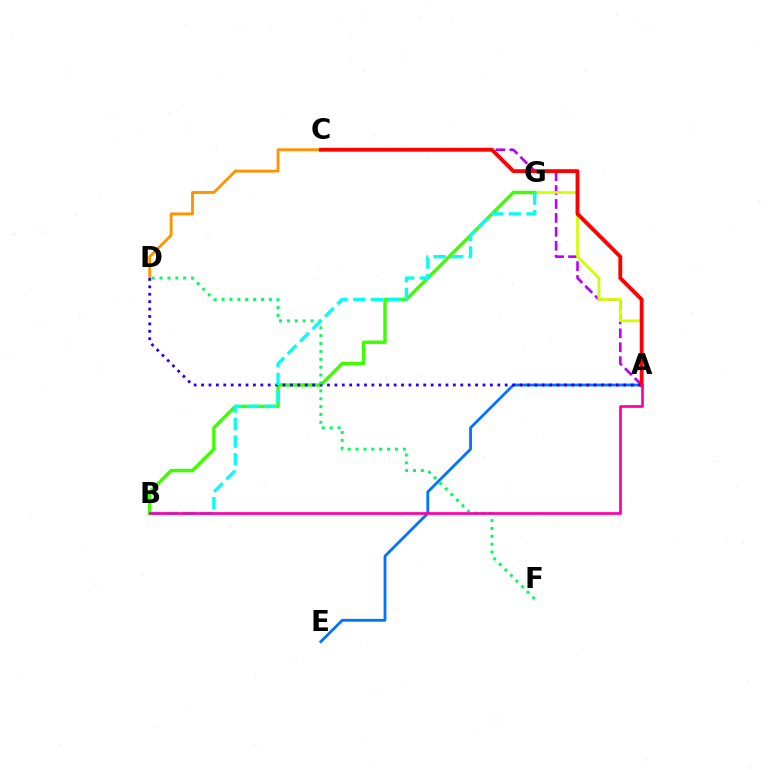{('A', 'C'): [{'color': '#b900ff', 'line_style': 'dashed', 'thickness': 1.89}, {'color': '#ff0000', 'line_style': 'solid', 'thickness': 2.77}], ('A', 'G'): [{'color': '#d1ff00', 'line_style': 'solid', 'thickness': 1.98}], ('C', 'D'): [{'color': '#ff9400', 'line_style': 'solid', 'thickness': 2.07}], ('A', 'E'): [{'color': '#0074ff', 'line_style': 'solid', 'thickness': 2.02}], ('B', 'G'): [{'color': '#3dff00', 'line_style': 'solid', 'thickness': 2.47}, {'color': '#00fff6', 'line_style': 'dashed', 'thickness': 2.39}], ('A', 'D'): [{'color': '#2500ff', 'line_style': 'dotted', 'thickness': 2.01}], ('D', 'F'): [{'color': '#00ff5c', 'line_style': 'dotted', 'thickness': 2.14}], ('A', 'B'): [{'color': '#ff00ac', 'line_style': 'solid', 'thickness': 1.96}]}